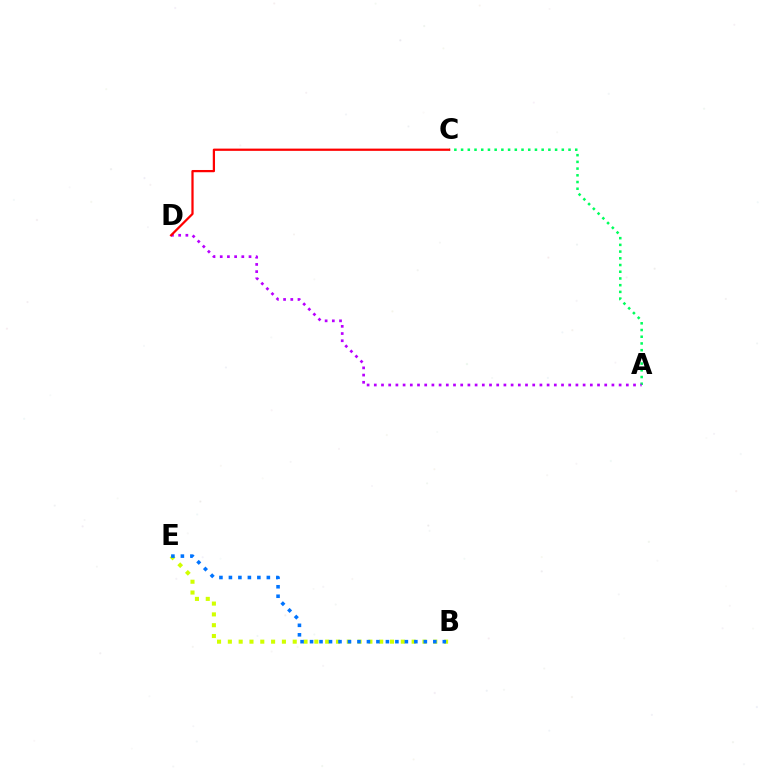{('B', 'E'): [{'color': '#d1ff00', 'line_style': 'dotted', 'thickness': 2.94}, {'color': '#0074ff', 'line_style': 'dotted', 'thickness': 2.58}], ('A', 'C'): [{'color': '#00ff5c', 'line_style': 'dotted', 'thickness': 1.82}], ('A', 'D'): [{'color': '#b900ff', 'line_style': 'dotted', 'thickness': 1.96}], ('C', 'D'): [{'color': '#ff0000', 'line_style': 'solid', 'thickness': 1.61}]}